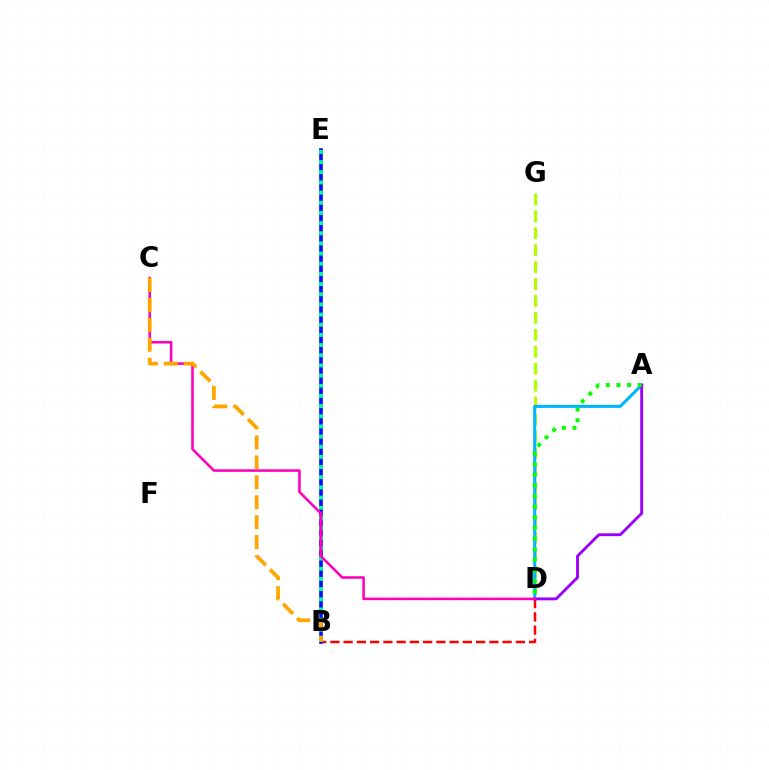{('D', 'G'): [{'color': '#b3ff00', 'line_style': 'dashed', 'thickness': 2.3}], ('A', 'D'): [{'color': '#00b5ff', 'line_style': 'solid', 'thickness': 2.2}, {'color': '#9b00ff', 'line_style': 'solid', 'thickness': 2.07}, {'color': '#08ff00', 'line_style': 'dotted', 'thickness': 2.88}], ('B', 'D'): [{'color': '#ff0000', 'line_style': 'dashed', 'thickness': 1.8}], ('B', 'E'): [{'color': '#0010ff', 'line_style': 'solid', 'thickness': 2.62}, {'color': '#00ff9d', 'line_style': 'dotted', 'thickness': 2.76}], ('C', 'D'): [{'color': '#ff00bd', 'line_style': 'solid', 'thickness': 1.84}], ('B', 'C'): [{'color': '#ffa500', 'line_style': 'dashed', 'thickness': 2.71}]}